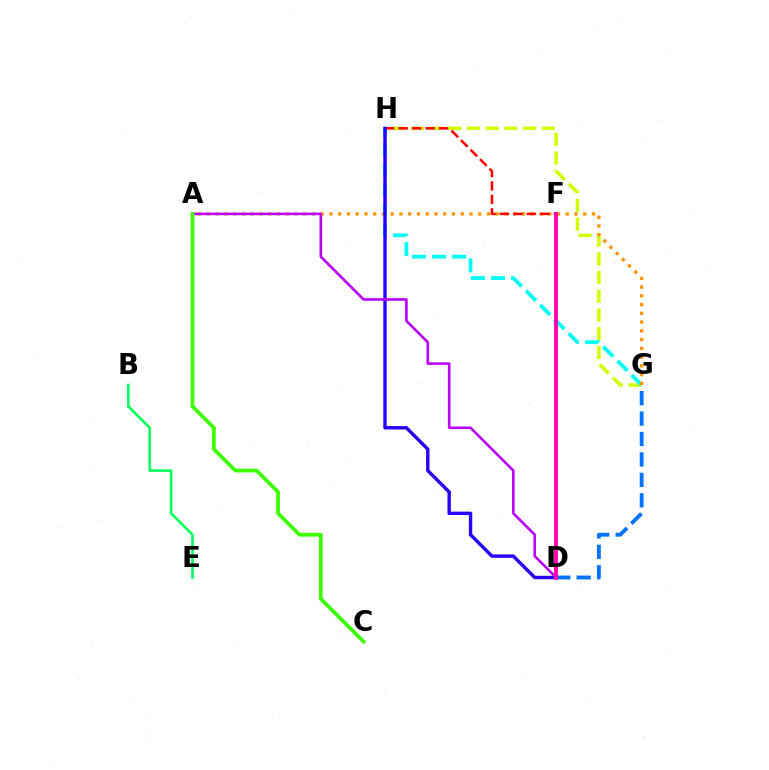{('D', 'G'): [{'color': '#0074ff', 'line_style': 'dashed', 'thickness': 2.78}], ('B', 'E'): [{'color': '#00ff5c', 'line_style': 'solid', 'thickness': 1.87}], ('G', 'H'): [{'color': '#d1ff00', 'line_style': 'dashed', 'thickness': 2.54}, {'color': '#00fff6', 'line_style': 'dashed', 'thickness': 2.73}], ('A', 'G'): [{'color': '#ff9400', 'line_style': 'dotted', 'thickness': 2.38}], ('F', 'H'): [{'color': '#ff0000', 'line_style': 'dashed', 'thickness': 1.83}], ('D', 'H'): [{'color': '#2500ff', 'line_style': 'solid', 'thickness': 2.44}], ('A', 'D'): [{'color': '#b900ff', 'line_style': 'solid', 'thickness': 1.88}], ('D', 'F'): [{'color': '#ff00ac', 'line_style': 'solid', 'thickness': 2.75}], ('A', 'C'): [{'color': '#3dff00', 'line_style': 'solid', 'thickness': 2.71}]}